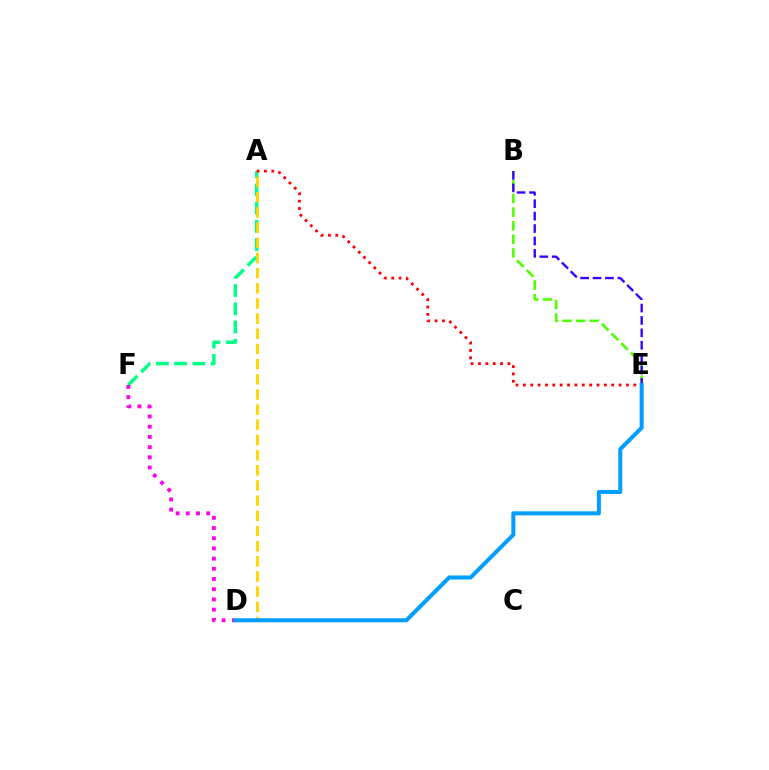{('B', 'E'): [{'color': '#4fff00', 'line_style': 'dashed', 'thickness': 1.85}, {'color': '#3700ff', 'line_style': 'dashed', 'thickness': 1.69}], ('A', 'F'): [{'color': '#00ff86', 'line_style': 'dashed', 'thickness': 2.48}], ('A', 'D'): [{'color': '#ffd500', 'line_style': 'dashed', 'thickness': 2.06}], ('A', 'E'): [{'color': '#ff0000', 'line_style': 'dotted', 'thickness': 2.0}], ('D', 'F'): [{'color': '#ff00ed', 'line_style': 'dotted', 'thickness': 2.77}], ('D', 'E'): [{'color': '#009eff', 'line_style': 'solid', 'thickness': 2.9}]}